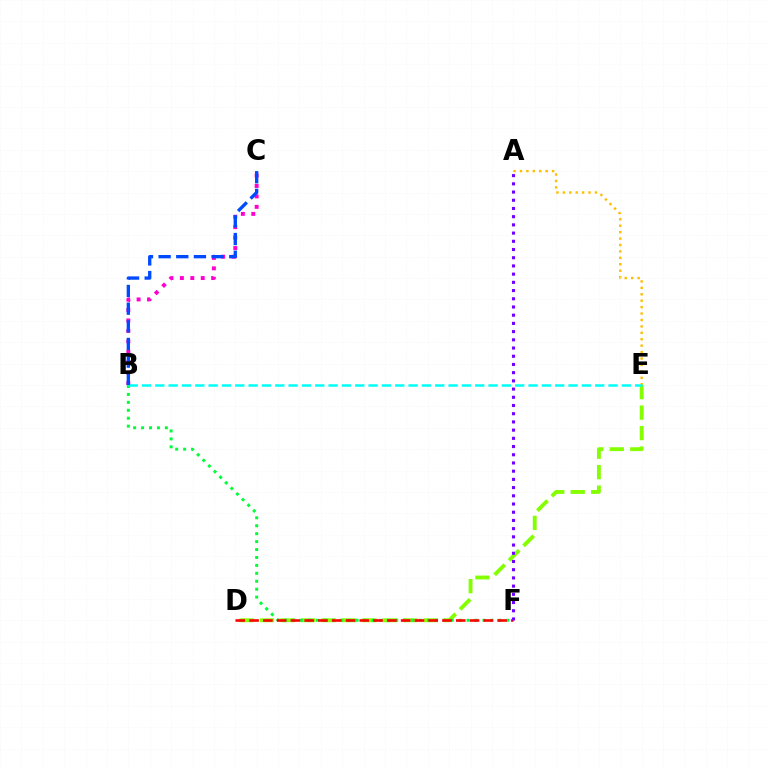{('D', 'E'): [{'color': '#84ff00', 'line_style': 'dashed', 'thickness': 2.78}], ('B', 'F'): [{'color': '#00ff39', 'line_style': 'dotted', 'thickness': 2.15}], ('A', 'E'): [{'color': '#ffbd00', 'line_style': 'dotted', 'thickness': 1.75}], ('B', 'C'): [{'color': '#ff00cf', 'line_style': 'dotted', 'thickness': 2.83}, {'color': '#004bff', 'line_style': 'dashed', 'thickness': 2.4}], ('D', 'F'): [{'color': '#ff0000', 'line_style': 'dashed', 'thickness': 1.87}], ('A', 'F'): [{'color': '#7200ff', 'line_style': 'dotted', 'thickness': 2.23}], ('B', 'E'): [{'color': '#00fff6', 'line_style': 'dashed', 'thickness': 1.81}]}